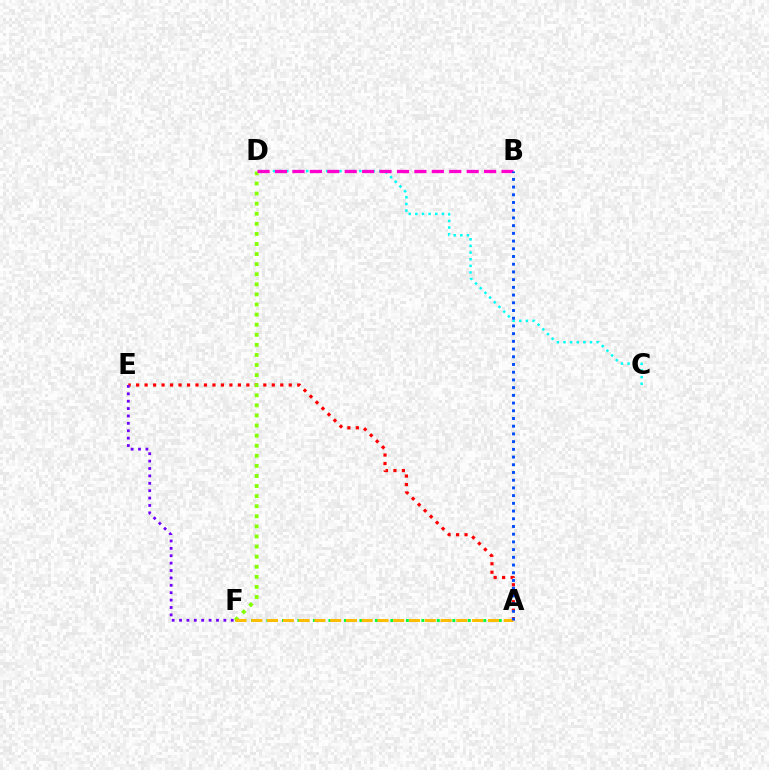{('A', 'E'): [{'color': '#ff0000', 'line_style': 'dotted', 'thickness': 2.3}], ('D', 'F'): [{'color': '#84ff00', 'line_style': 'dotted', 'thickness': 2.74}], ('C', 'D'): [{'color': '#00fff6', 'line_style': 'dotted', 'thickness': 1.8}], ('E', 'F'): [{'color': '#7200ff', 'line_style': 'dotted', 'thickness': 2.01}], ('A', 'F'): [{'color': '#00ff39', 'line_style': 'dotted', 'thickness': 2.1}, {'color': '#ffbd00', 'line_style': 'dashed', 'thickness': 2.14}], ('B', 'D'): [{'color': '#ff00cf', 'line_style': 'dashed', 'thickness': 2.37}], ('A', 'B'): [{'color': '#004bff', 'line_style': 'dotted', 'thickness': 2.1}]}